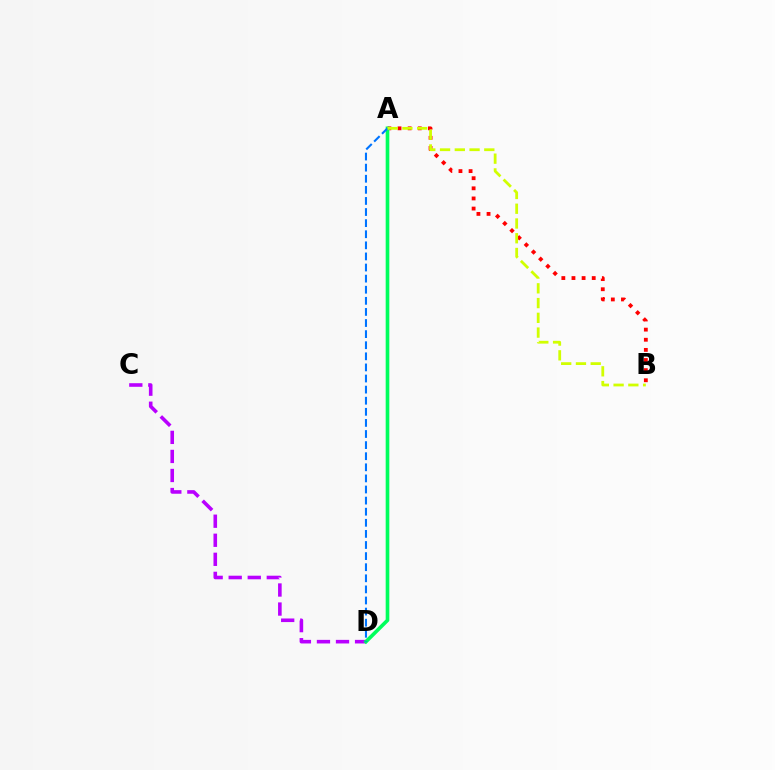{('C', 'D'): [{'color': '#b900ff', 'line_style': 'dashed', 'thickness': 2.59}], ('A', 'B'): [{'color': '#ff0000', 'line_style': 'dotted', 'thickness': 2.75}, {'color': '#d1ff00', 'line_style': 'dashed', 'thickness': 2.0}], ('A', 'D'): [{'color': '#00ff5c', 'line_style': 'solid', 'thickness': 2.62}, {'color': '#0074ff', 'line_style': 'dashed', 'thickness': 1.51}]}